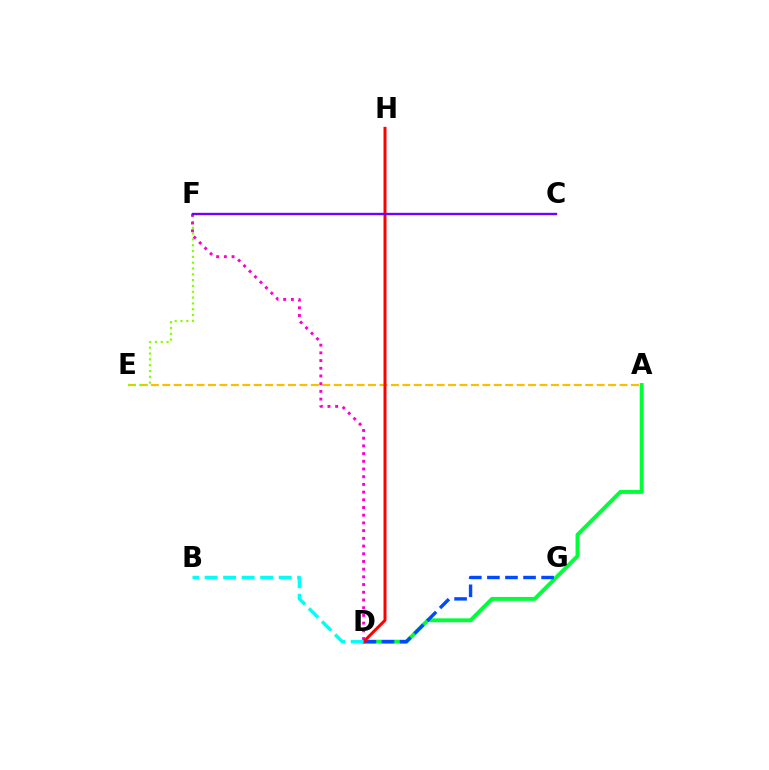{('A', 'E'): [{'color': '#ffbd00', 'line_style': 'dashed', 'thickness': 1.55}], ('A', 'D'): [{'color': '#00ff39', 'line_style': 'solid', 'thickness': 2.82}], ('D', 'G'): [{'color': '#004bff', 'line_style': 'dashed', 'thickness': 2.45}], ('E', 'F'): [{'color': '#84ff00', 'line_style': 'dotted', 'thickness': 1.58}], ('D', 'F'): [{'color': '#ff00cf', 'line_style': 'dotted', 'thickness': 2.09}], ('D', 'H'): [{'color': '#ff0000', 'line_style': 'solid', 'thickness': 2.14}], ('C', 'F'): [{'color': '#7200ff', 'line_style': 'solid', 'thickness': 1.7}], ('B', 'D'): [{'color': '#00fff6', 'line_style': 'dashed', 'thickness': 2.52}]}